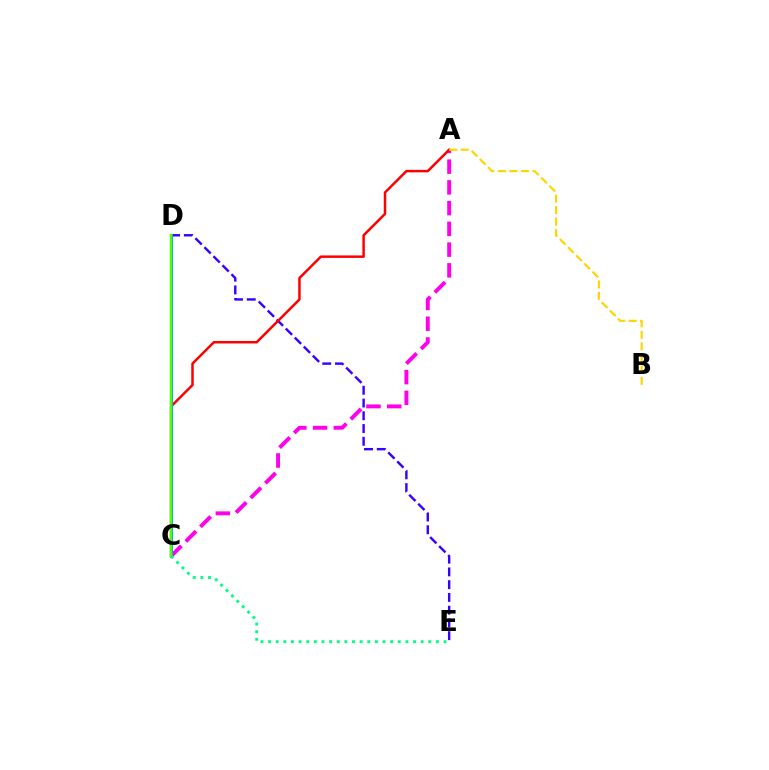{('A', 'C'): [{'color': '#ff00ed', 'line_style': 'dashed', 'thickness': 2.82}, {'color': '#ff0000', 'line_style': 'solid', 'thickness': 1.79}], ('D', 'E'): [{'color': '#3700ff', 'line_style': 'dashed', 'thickness': 1.73}], ('C', 'D'): [{'color': '#009eff', 'line_style': 'solid', 'thickness': 2.21}, {'color': '#4fff00', 'line_style': 'solid', 'thickness': 1.78}], ('C', 'E'): [{'color': '#00ff86', 'line_style': 'dotted', 'thickness': 2.07}], ('A', 'B'): [{'color': '#ffd500', 'line_style': 'dashed', 'thickness': 1.56}]}